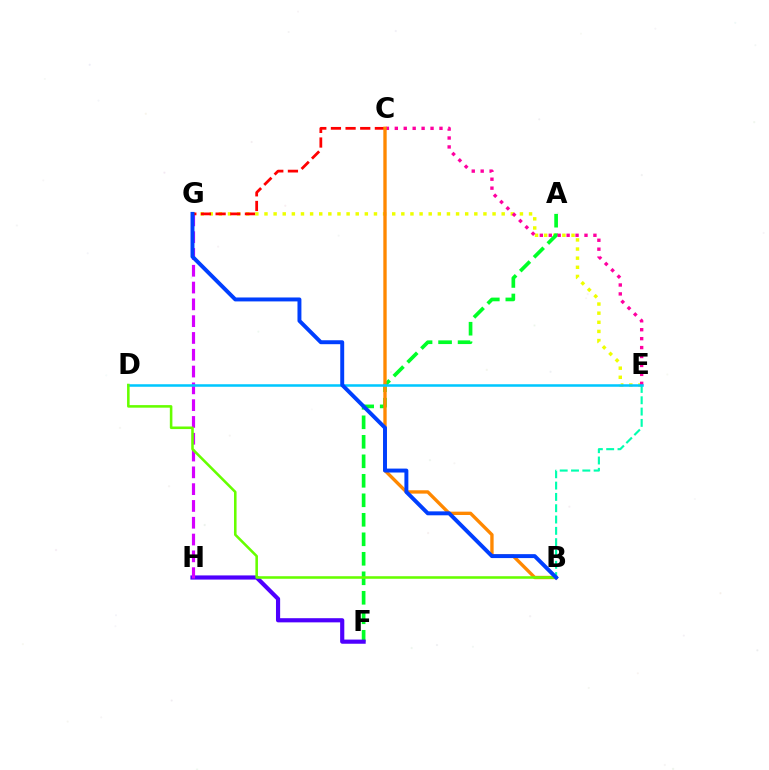{('E', 'G'): [{'color': '#eeff00', 'line_style': 'dotted', 'thickness': 2.48}], ('A', 'F'): [{'color': '#00ff27', 'line_style': 'dashed', 'thickness': 2.65}], ('F', 'H'): [{'color': '#4f00ff', 'line_style': 'solid', 'thickness': 3.0}], ('G', 'H'): [{'color': '#d600ff', 'line_style': 'dashed', 'thickness': 2.28}], ('C', 'G'): [{'color': '#ff0000', 'line_style': 'dashed', 'thickness': 1.99}], ('B', 'E'): [{'color': '#00ffaf', 'line_style': 'dashed', 'thickness': 1.54}], ('C', 'E'): [{'color': '#ff00a0', 'line_style': 'dotted', 'thickness': 2.43}], ('B', 'C'): [{'color': '#ff8800', 'line_style': 'solid', 'thickness': 2.41}], ('D', 'E'): [{'color': '#00c7ff', 'line_style': 'solid', 'thickness': 1.82}], ('B', 'D'): [{'color': '#66ff00', 'line_style': 'solid', 'thickness': 1.85}], ('B', 'G'): [{'color': '#003fff', 'line_style': 'solid', 'thickness': 2.83}]}